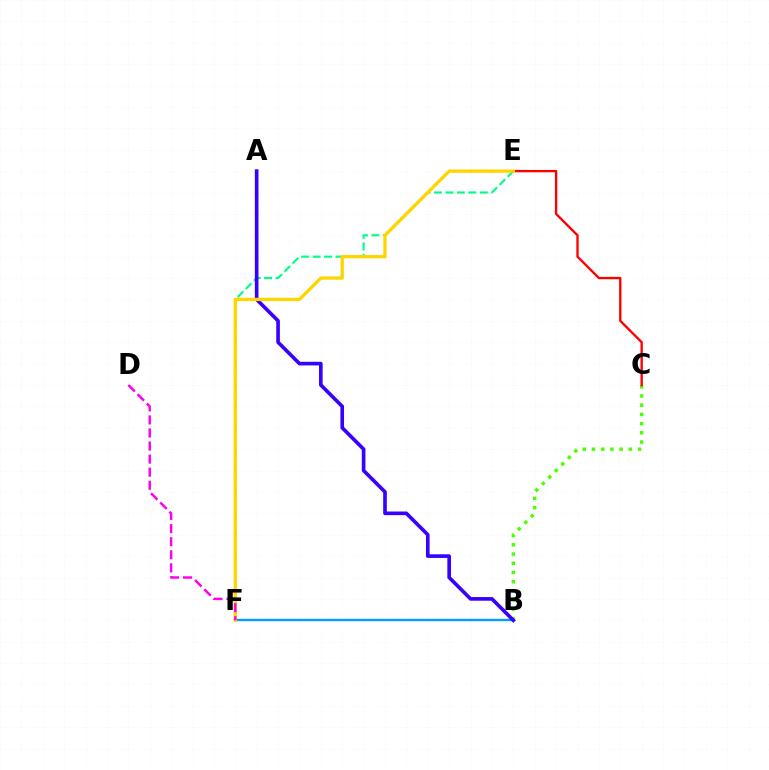{('B', 'C'): [{'color': '#4fff00', 'line_style': 'dotted', 'thickness': 2.5}], ('B', 'F'): [{'color': '#009eff', 'line_style': 'solid', 'thickness': 1.7}], ('E', 'F'): [{'color': '#00ff86', 'line_style': 'dashed', 'thickness': 1.56}, {'color': '#ffd500', 'line_style': 'solid', 'thickness': 2.38}], ('C', 'E'): [{'color': '#ff0000', 'line_style': 'solid', 'thickness': 1.69}], ('A', 'B'): [{'color': '#3700ff', 'line_style': 'solid', 'thickness': 2.62}], ('D', 'F'): [{'color': '#ff00ed', 'line_style': 'dashed', 'thickness': 1.77}]}